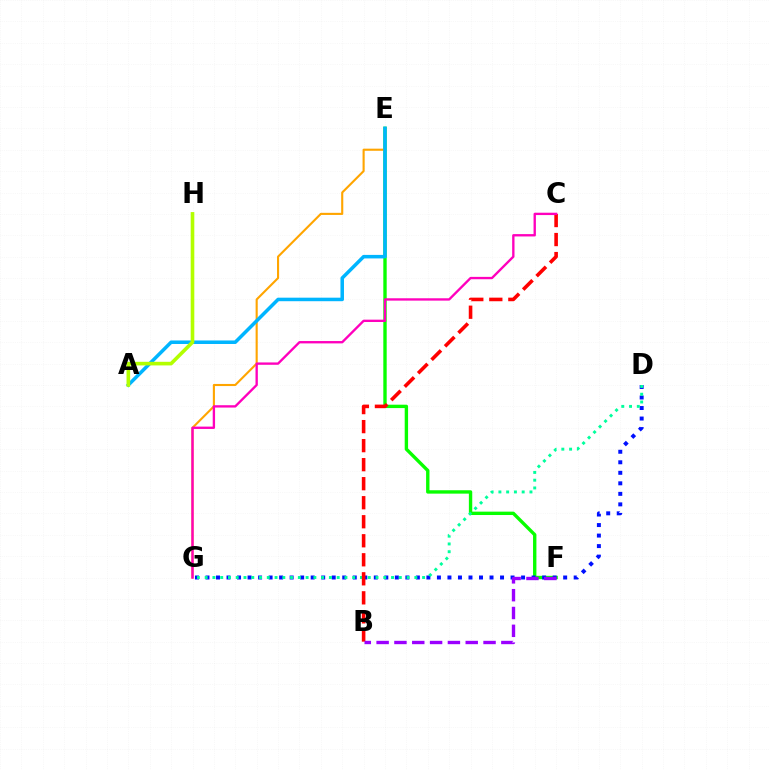{('E', 'F'): [{'color': '#08ff00', 'line_style': 'solid', 'thickness': 2.43}], ('E', 'G'): [{'color': '#ffa500', 'line_style': 'solid', 'thickness': 1.52}], ('D', 'G'): [{'color': '#0010ff', 'line_style': 'dotted', 'thickness': 2.86}, {'color': '#00ff9d', 'line_style': 'dotted', 'thickness': 2.11}], ('A', 'E'): [{'color': '#00b5ff', 'line_style': 'solid', 'thickness': 2.54}], ('B', 'C'): [{'color': '#ff0000', 'line_style': 'dashed', 'thickness': 2.58}], ('B', 'F'): [{'color': '#9b00ff', 'line_style': 'dashed', 'thickness': 2.42}], ('C', 'G'): [{'color': '#ff00bd', 'line_style': 'solid', 'thickness': 1.69}], ('A', 'H'): [{'color': '#b3ff00', 'line_style': 'solid', 'thickness': 2.61}]}